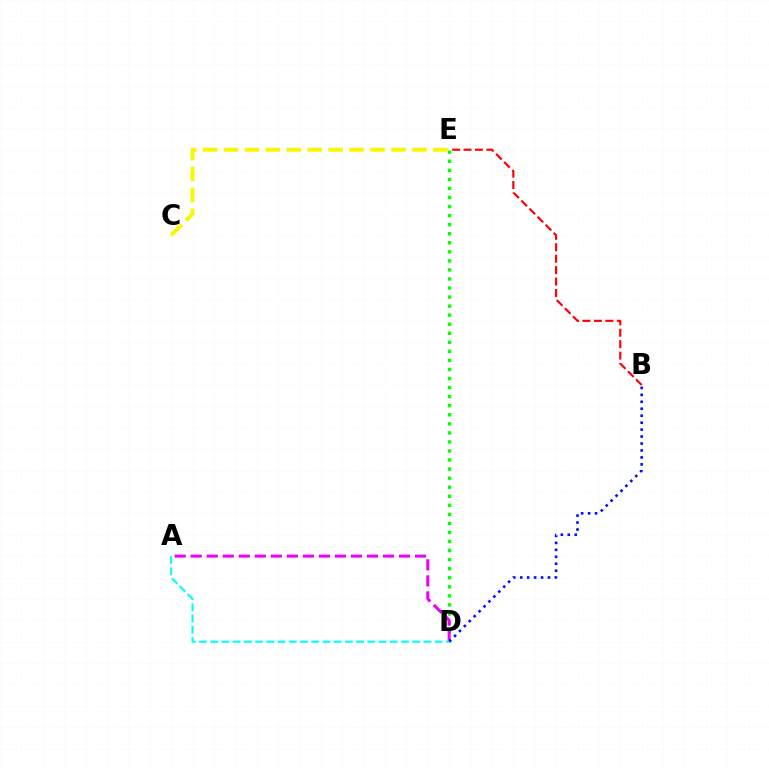{('D', 'E'): [{'color': '#08ff00', 'line_style': 'dotted', 'thickness': 2.46}], ('C', 'E'): [{'color': '#fcf500', 'line_style': 'dashed', 'thickness': 2.84}], ('B', 'E'): [{'color': '#ff0000', 'line_style': 'dashed', 'thickness': 1.55}], ('A', 'D'): [{'color': '#ee00ff', 'line_style': 'dashed', 'thickness': 2.18}, {'color': '#00fff6', 'line_style': 'dashed', 'thickness': 1.52}], ('B', 'D'): [{'color': '#0010ff', 'line_style': 'dotted', 'thickness': 1.89}]}